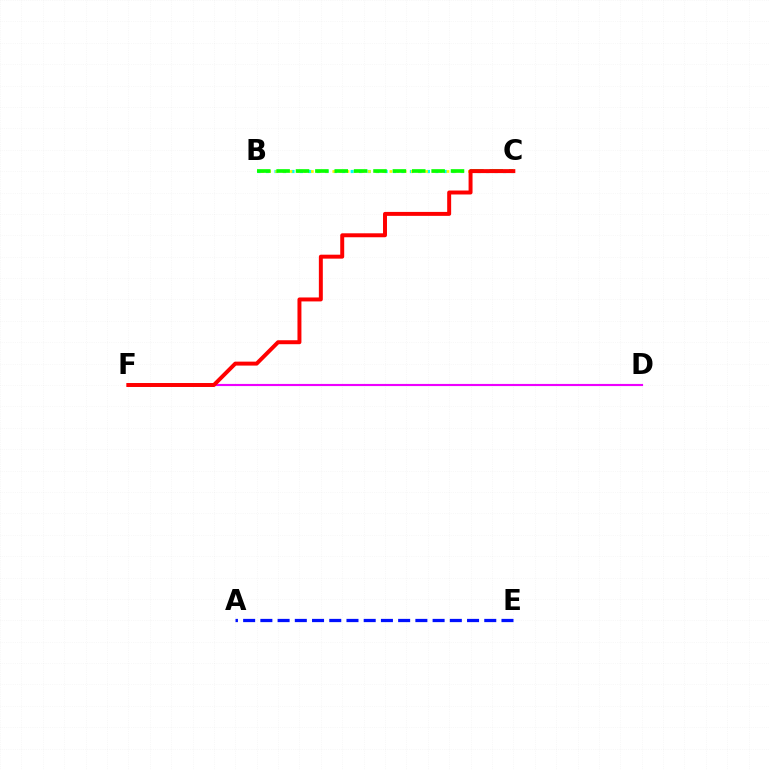{('B', 'C'): [{'color': '#00fff6', 'line_style': 'dotted', 'thickness': 2.3}, {'color': '#fcf500', 'line_style': 'dotted', 'thickness': 1.94}, {'color': '#08ff00', 'line_style': 'dashed', 'thickness': 2.63}], ('D', 'F'): [{'color': '#ee00ff', 'line_style': 'solid', 'thickness': 1.54}], ('A', 'E'): [{'color': '#0010ff', 'line_style': 'dashed', 'thickness': 2.34}], ('C', 'F'): [{'color': '#ff0000', 'line_style': 'solid', 'thickness': 2.85}]}